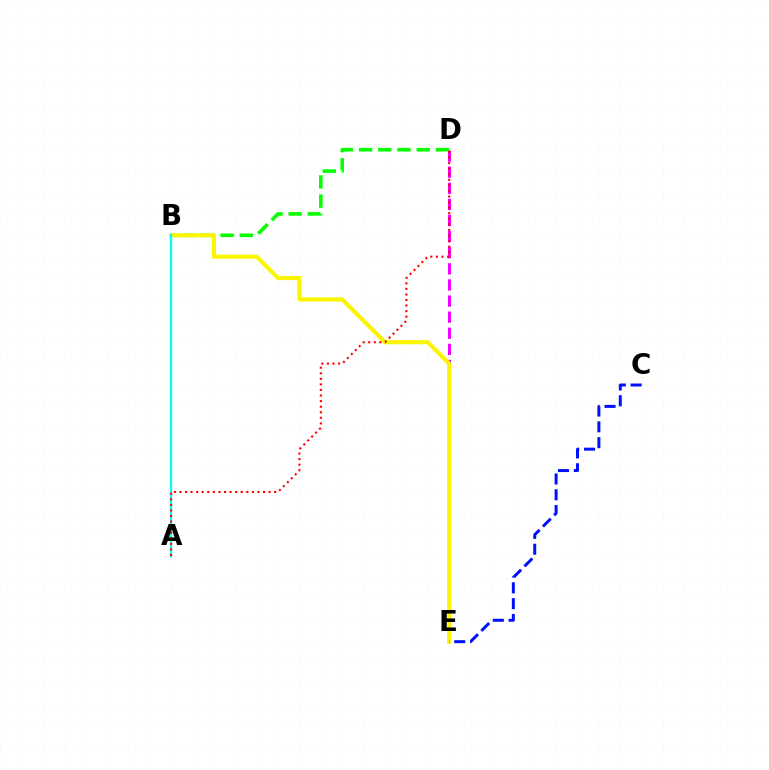{('D', 'E'): [{'color': '#ee00ff', 'line_style': 'dashed', 'thickness': 2.19}], ('B', 'D'): [{'color': '#08ff00', 'line_style': 'dashed', 'thickness': 2.61}], ('B', 'E'): [{'color': '#fcf500', 'line_style': 'solid', 'thickness': 2.97}], ('A', 'B'): [{'color': '#00fff6', 'line_style': 'solid', 'thickness': 1.64}], ('C', 'E'): [{'color': '#0010ff', 'line_style': 'dashed', 'thickness': 2.15}], ('A', 'D'): [{'color': '#ff0000', 'line_style': 'dotted', 'thickness': 1.51}]}